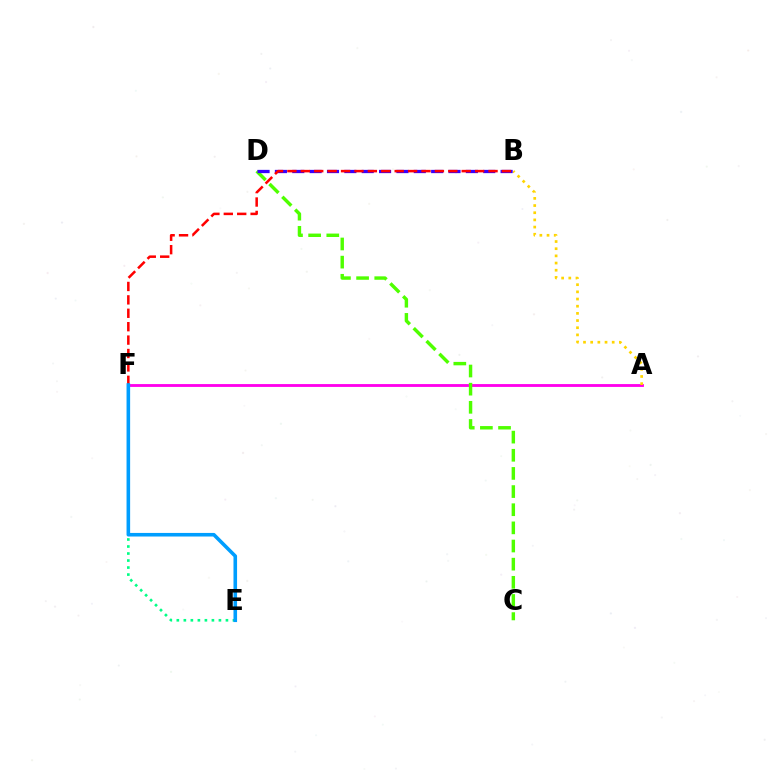{('A', 'F'): [{'color': '#ff00ed', 'line_style': 'solid', 'thickness': 2.05}], ('E', 'F'): [{'color': '#00ff86', 'line_style': 'dotted', 'thickness': 1.91}, {'color': '#009eff', 'line_style': 'solid', 'thickness': 2.58}], ('C', 'D'): [{'color': '#4fff00', 'line_style': 'dashed', 'thickness': 2.47}], ('A', 'B'): [{'color': '#ffd500', 'line_style': 'dotted', 'thickness': 1.95}], ('B', 'D'): [{'color': '#3700ff', 'line_style': 'dashed', 'thickness': 2.36}], ('B', 'F'): [{'color': '#ff0000', 'line_style': 'dashed', 'thickness': 1.82}]}